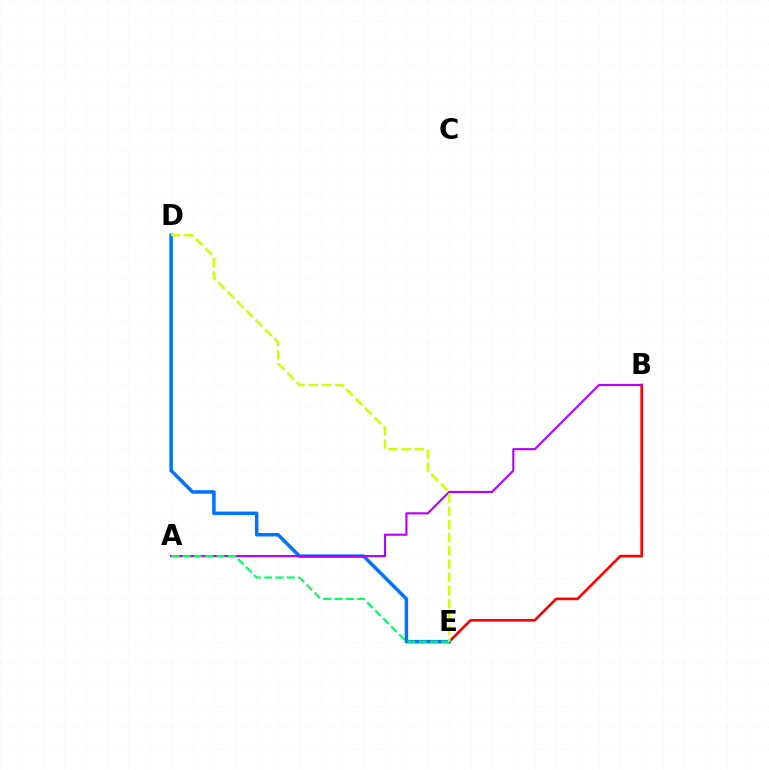{('B', 'E'): [{'color': '#ff0000', 'line_style': 'solid', 'thickness': 1.9}], ('D', 'E'): [{'color': '#0074ff', 'line_style': 'solid', 'thickness': 2.53}, {'color': '#d1ff00', 'line_style': 'dashed', 'thickness': 1.79}], ('A', 'B'): [{'color': '#b900ff', 'line_style': 'solid', 'thickness': 1.54}], ('A', 'E'): [{'color': '#00ff5c', 'line_style': 'dashed', 'thickness': 1.54}]}